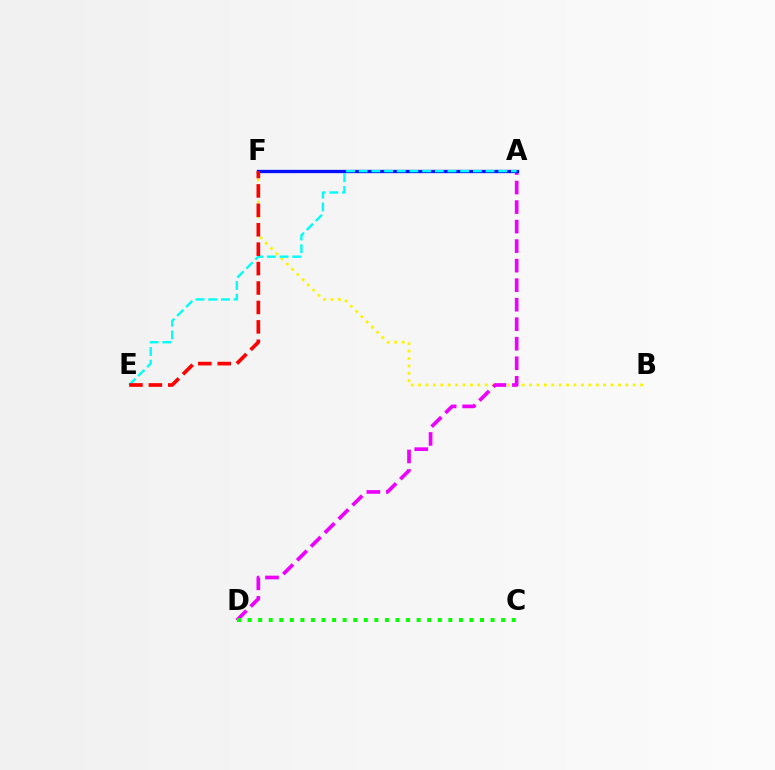{('B', 'F'): [{'color': '#fcf500', 'line_style': 'dotted', 'thickness': 2.01}], ('A', 'D'): [{'color': '#ee00ff', 'line_style': 'dashed', 'thickness': 2.65}], ('A', 'F'): [{'color': '#0010ff', 'line_style': 'solid', 'thickness': 2.39}], ('C', 'D'): [{'color': '#08ff00', 'line_style': 'dotted', 'thickness': 2.87}], ('A', 'E'): [{'color': '#00fff6', 'line_style': 'dashed', 'thickness': 1.72}], ('E', 'F'): [{'color': '#ff0000', 'line_style': 'dashed', 'thickness': 2.64}]}